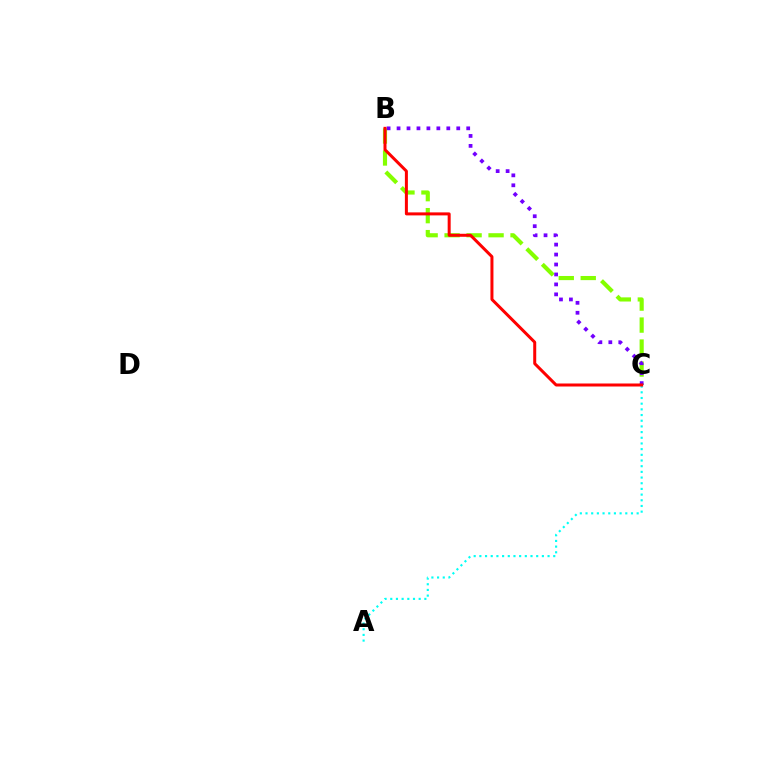{('B', 'C'): [{'color': '#84ff00', 'line_style': 'dashed', 'thickness': 2.99}, {'color': '#7200ff', 'line_style': 'dotted', 'thickness': 2.7}, {'color': '#ff0000', 'line_style': 'solid', 'thickness': 2.16}], ('A', 'C'): [{'color': '#00fff6', 'line_style': 'dotted', 'thickness': 1.54}]}